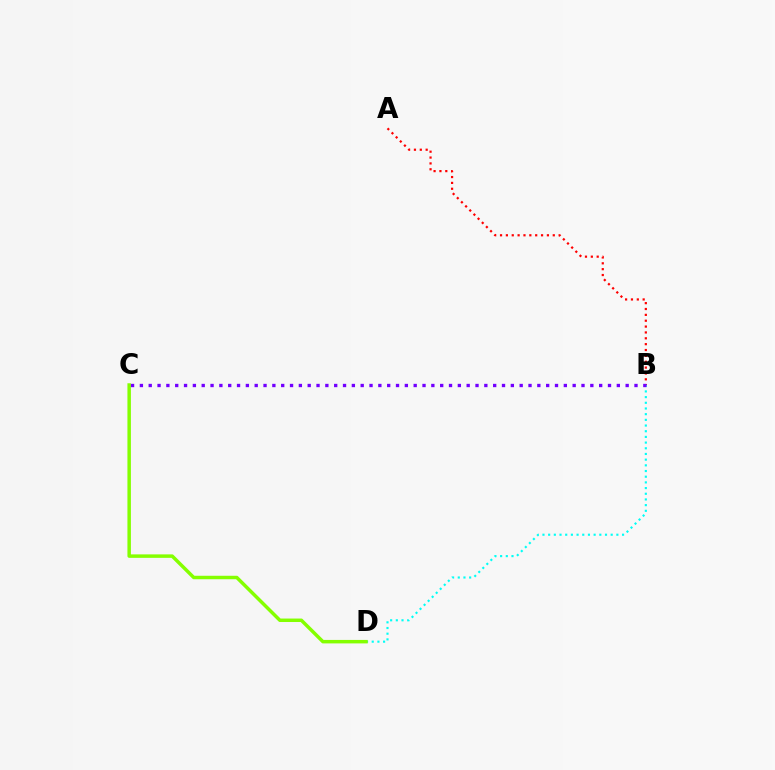{('B', 'D'): [{'color': '#00fff6', 'line_style': 'dotted', 'thickness': 1.54}], ('A', 'B'): [{'color': '#ff0000', 'line_style': 'dotted', 'thickness': 1.59}], ('C', 'D'): [{'color': '#84ff00', 'line_style': 'solid', 'thickness': 2.5}], ('B', 'C'): [{'color': '#7200ff', 'line_style': 'dotted', 'thickness': 2.4}]}